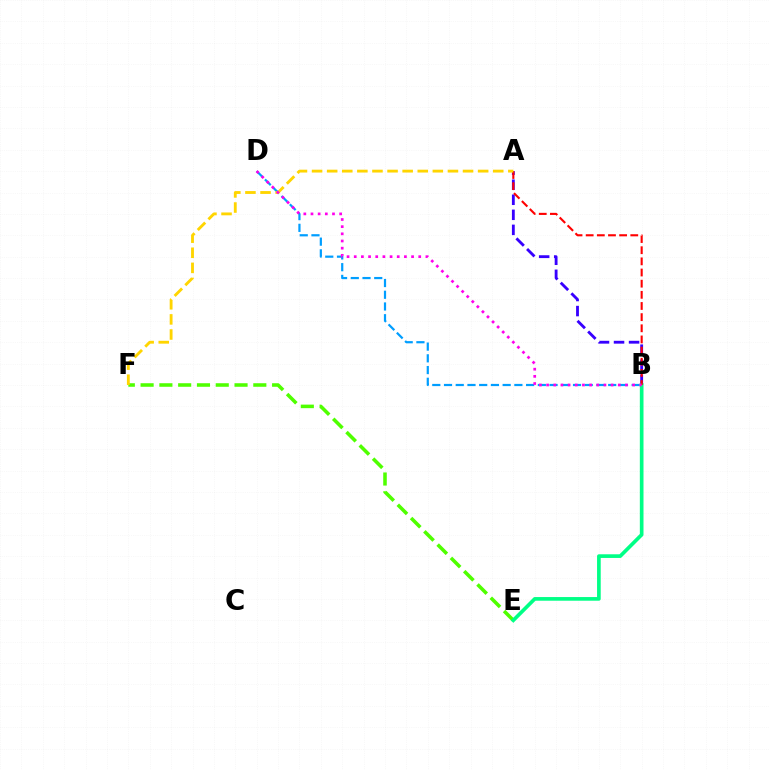{('B', 'D'): [{'color': '#009eff', 'line_style': 'dashed', 'thickness': 1.59}, {'color': '#ff00ed', 'line_style': 'dotted', 'thickness': 1.95}], ('E', 'F'): [{'color': '#4fff00', 'line_style': 'dashed', 'thickness': 2.55}], ('A', 'B'): [{'color': '#3700ff', 'line_style': 'dashed', 'thickness': 2.04}, {'color': '#ff0000', 'line_style': 'dashed', 'thickness': 1.52}], ('B', 'E'): [{'color': '#00ff86', 'line_style': 'solid', 'thickness': 2.64}], ('A', 'F'): [{'color': '#ffd500', 'line_style': 'dashed', 'thickness': 2.05}]}